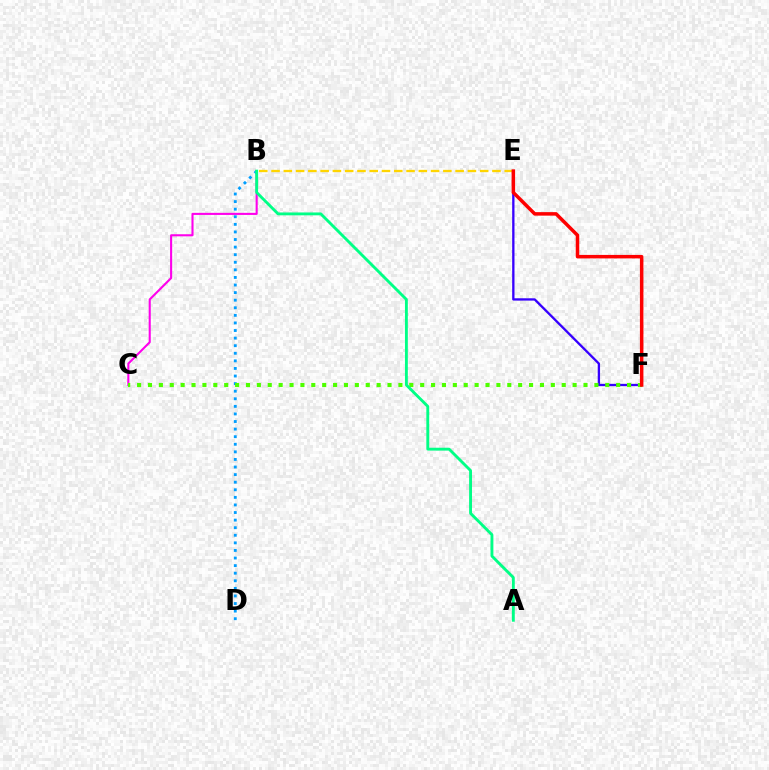{('E', 'F'): [{'color': '#3700ff', 'line_style': 'solid', 'thickness': 1.67}, {'color': '#ff0000', 'line_style': 'solid', 'thickness': 2.52}], ('B', 'E'): [{'color': '#ffd500', 'line_style': 'dashed', 'thickness': 1.67}], ('B', 'C'): [{'color': '#ff00ed', 'line_style': 'solid', 'thickness': 1.51}], ('B', 'D'): [{'color': '#009eff', 'line_style': 'dotted', 'thickness': 2.06}], ('C', 'F'): [{'color': '#4fff00', 'line_style': 'dotted', 'thickness': 2.96}], ('A', 'B'): [{'color': '#00ff86', 'line_style': 'solid', 'thickness': 2.06}]}